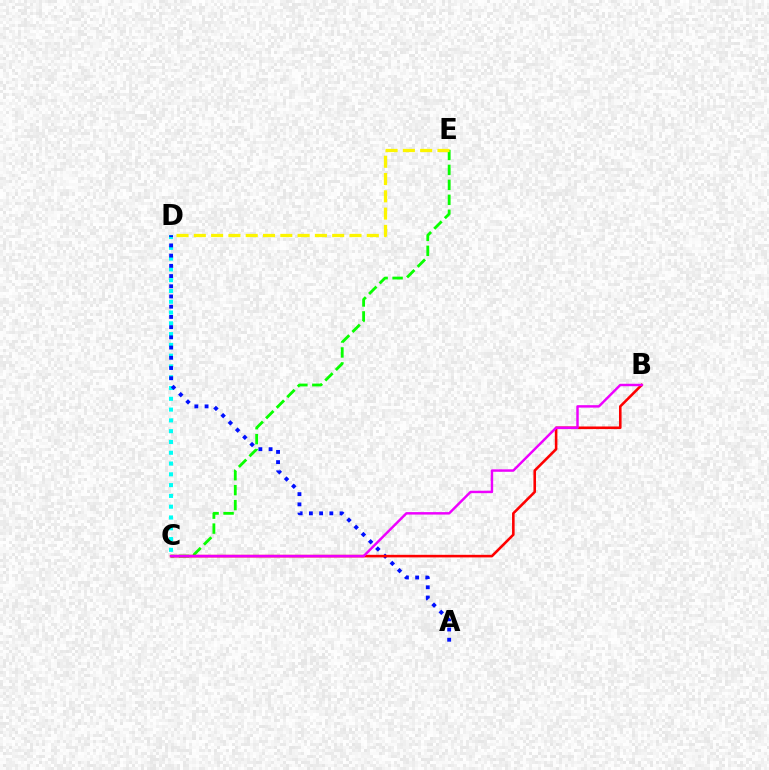{('C', 'D'): [{'color': '#00fff6', 'line_style': 'dotted', 'thickness': 2.93}], ('A', 'D'): [{'color': '#0010ff', 'line_style': 'dotted', 'thickness': 2.78}], ('C', 'E'): [{'color': '#08ff00', 'line_style': 'dashed', 'thickness': 2.03}], ('B', 'C'): [{'color': '#ff0000', 'line_style': 'solid', 'thickness': 1.86}, {'color': '#ee00ff', 'line_style': 'solid', 'thickness': 1.77}], ('D', 'E'): [{'color': '#fcf500', 'line_style': 'dashed', 'thickness': 2.35}]}